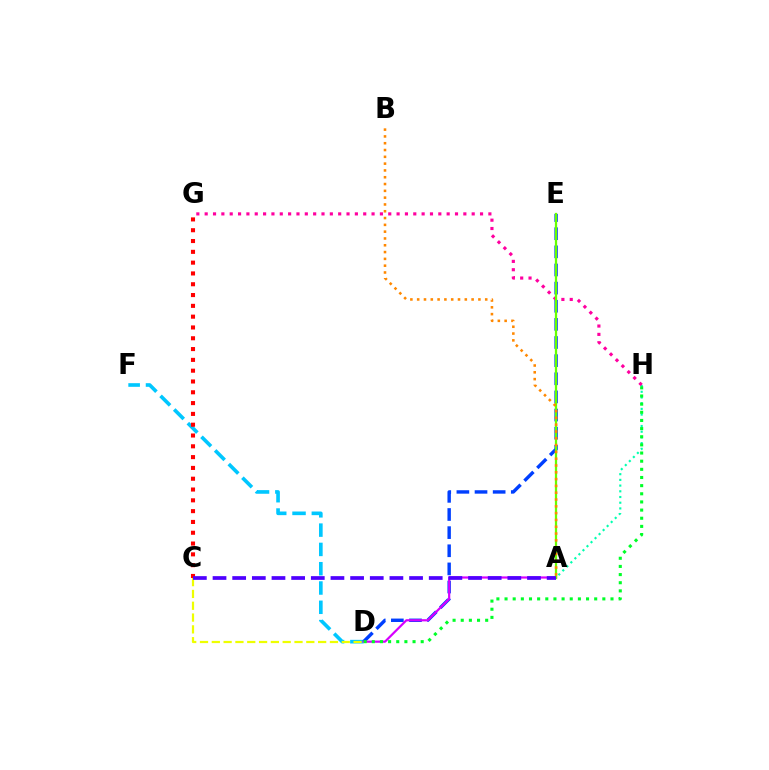{('D', 'F'): [{'color': '#00c7ff', 'line_style': 'dashed', 'thickness': 2.62}], ('C', 'G'): [{'color': '#ff0000', 'line_style': 'dotted', 'thickness': 2.94}], ('A', 'H'): [{'color': '#00ffaf', 'line_style': 'dotted', 'thickness': 1.55}], ('C', 'D'): [{'color': '#eeff00', 'line_style': 'dashed', 'thickness': 1.6}], ('D', 'E'): [{'color': '#003fff', 'line_style': 'dashed', 'thickness': 2.46}], ('A', 'D'): [{'color': '#d600ff', 'line_style': 'solid', 'thickness': 1.58}], ('G', 'H'): [{'color': '#ff00a0', 'line_style': 'dotted', 'thickness': 2.27}], ('D', 'H'): [{'color': '#00ff27', 'line_style': 'dotted', 'thickness': 2.21}], ('A', 'E'): [{'color': '#66ff00', 'line_style': 'solid', 'thickness': 1.62}], ('A', 'B'): [{'color': '#ff8800', 'line_style': 'dotted', 'thickness': 1.85}], ('A', 'C'): [{'color': '#4f00ff', 'line_style': 'dashed', 'thickness': 2.67}]}